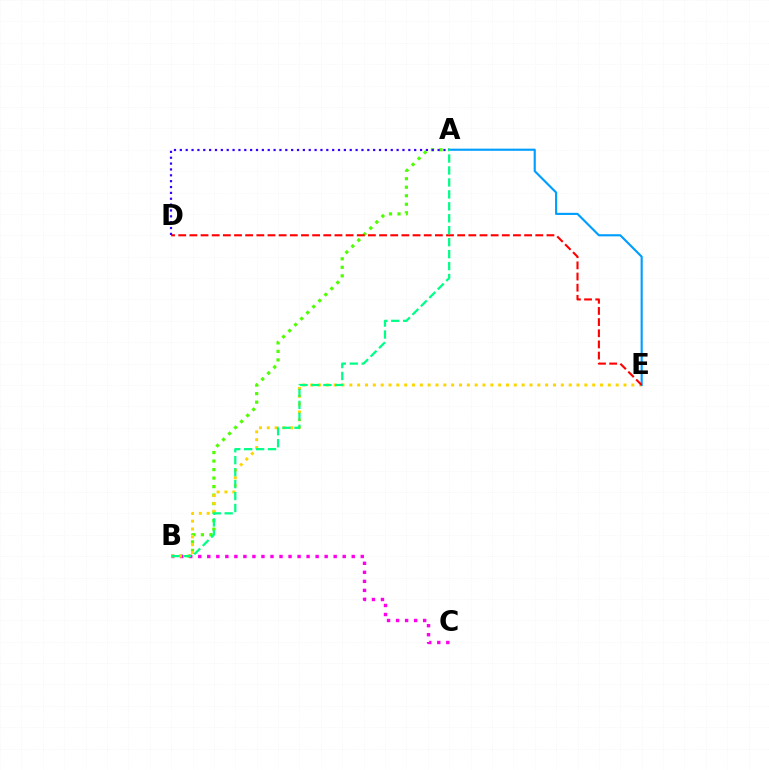{('A', 'B'): [{'color': '#4fff00', 'line_style': 'dotted', 'thickness': 2.31}, {'color': '#00ff86', 'line_style': 'dashed', 'thickness': 1.62}], ('B', 'C'): [{'color': '#ff00ed', 'line_style': 'dotted', 'thickness': 2.45}], ('B', 'E'): [{'color': '#ffd500', 'line_style': 'dotted', 'thickness': 2.13}], ('A', 'E'): [{'color': '#009eff', 'line_style': 'solid', 'thickness': 1.54}], ('D', 'E'): [{'color': '#ff0000', 'line_style': 'dashed', 'thickness': 1.52}], ('A', 'D'): [{'color': '#3700ff', 'line_style': 'dotted', 'thickness': 1.59}]}